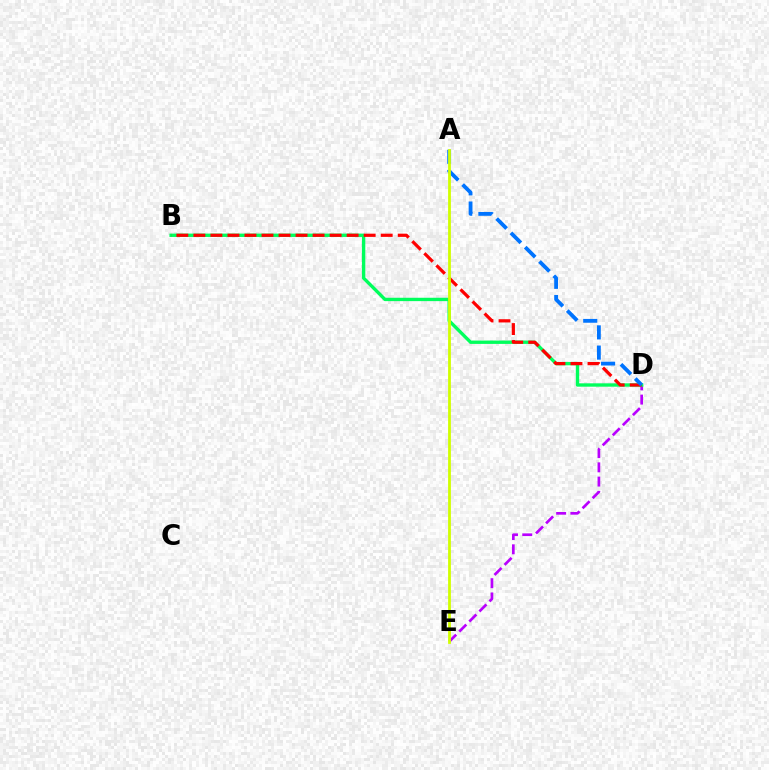{('D', 'E'): [{'color': '#b900ff', 'line_style': 'dashed', 'thickness': 1.94}], ('B', 'D'): [{'color': '#00ff5c', 'line_style': 'solid', 'thickness': 2.42}, {'color': '#ff0000', 'line_style': 'dashed', 'thickness': 2.31}], ('A', 'D'): [{'color': '#0074ff', 'line_style': 'dashed', 'thickness': 2.75}], ('A', 'E'): [{'color': '#d1ff00', 'line_style': 'solid', 'thickness': 2.02}]}